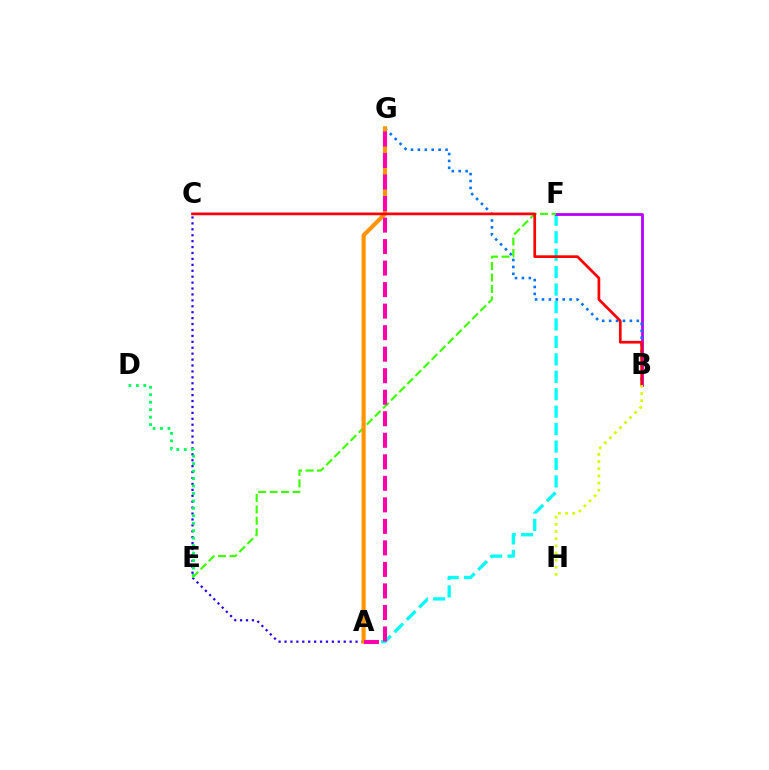{('A', 'F'): [{'color': '#00fff6', 'line_style': 'dashed', 'thickness': 2.37}], ('A', 'C'): [{'color': '#2500ff', 'line_style': 'dotted', 'thickness': 1.61}], ('D', 'E'): [{'color': '#00ff5c', 'line_style': 'dotted', 'thickness': 2.03}], ('B', 'F'): [{'color': '#b900ff', 'line_style': 'solid', 'thickness': 2.02}], ('B', 'G'): [{'color': '#0074ff', 'line_style': 'dotted', 'thickness': 1.88}], ('E', 'F'): [{'color': '#3dff00', 'line_style': 'dashed', 'thickness': 1.56}], ('A', 'G'): [{'color': '#ff9400', 'line_style': 'solid', 'thickness': 2.98}, {'color': '#ff00ac', 'line_style': 'dashed', 'thickness': 2.92}], ('B', 'C'): [{'color': '#ff0000', 'line_style': 'solid', 'thickness': 1.95}], ('B', 'H'): [{'color': '#d1ff00', 'line_style': 'dotted', 'thickness': 1.94}]}